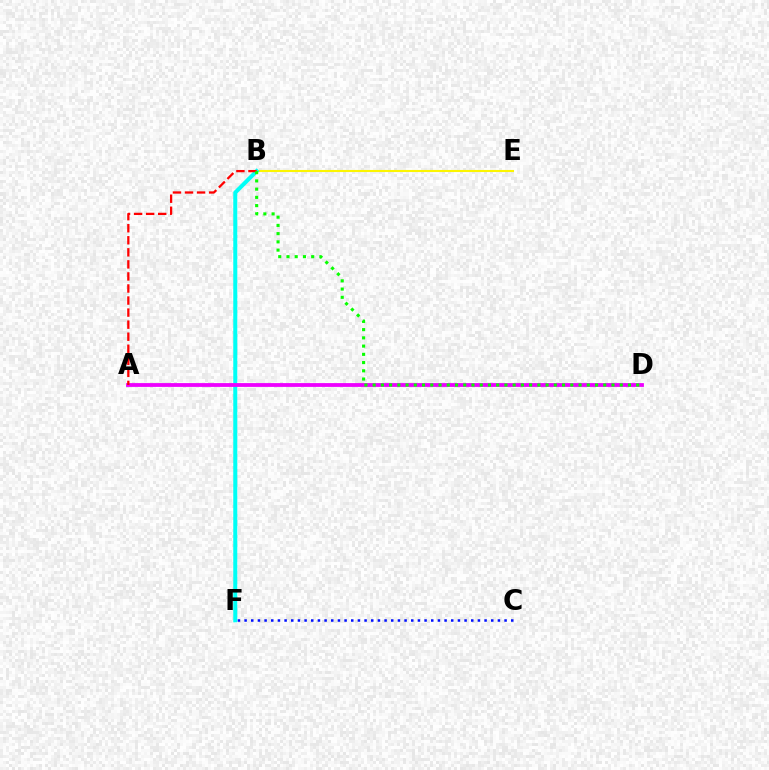{('B', 'E'): [{'color': '#fcf500', 'line_style': 'solid', 'thickness': 1.51}], ('B', 'F'): [{'color': '#00fff6', 'line_style': 'solid', 'thickness': 2.89}], ('A', 'D'): [{'color': '#ee00ff', 'line_style': 'solid', 'thickness': 2.73}], ('C', 'F'): [{'color': '#0010ff', 'line_style': 'dotted', 'thickness': 1.81}], ('A', 'B'): [{'color': '#ff0000', 'line_style': 'dashed', 'thickness': 1.64}], ('B', 'D'): [{'color': '#08ff00', 'line_style': 'dotted', 'thickness': 2.24}]}